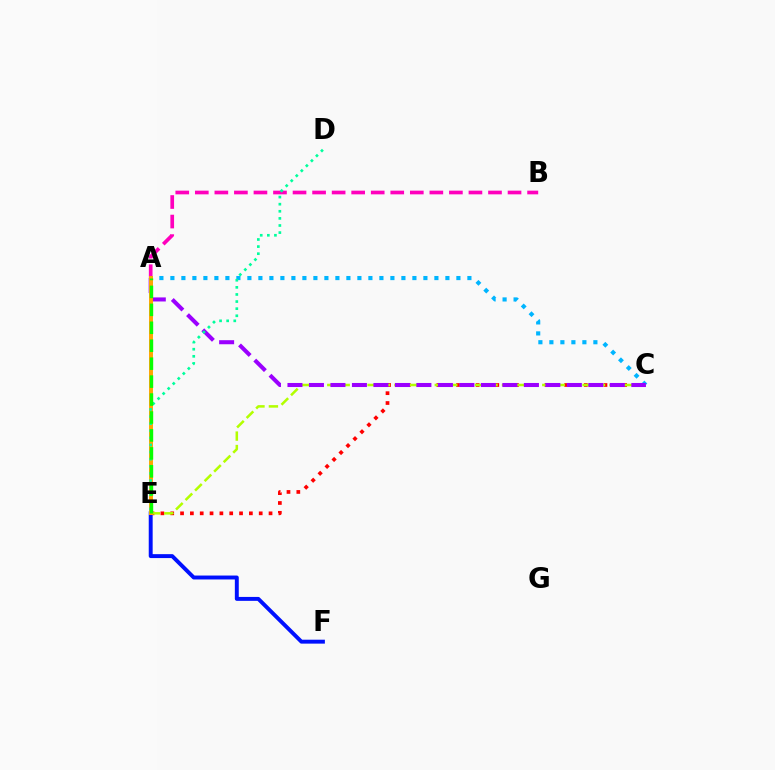{('A', 'B'): [{'color': '#ff00bd', 'line_style': 'dashed', 'thickness': 2.66}], ('C', 'E'): [{'color': '#ff0000', 'line_style': 'dotted', 'thickness': 2.67}, {'color': '#b3ff00', 'line_style': 'dashed', 'thickness': 1.83}], ('E', 'F'): [{'color': '#0010ff', 'line_style': 'solid', 'thickness': 2.82}], ('A', 'C'): [{'color': '#00b5ff', 'line_style': 'dotted', 'thickness': 2.99}, {'color': '#9b00ff', 'line_style': 'dashed', 'thickness': 2.92}], ('A', 'E'): [{'color': '#ffa500', 'line_style': 'solid', 'thickness': 2.84}, {'color': '#08ff00', 'line_style': 'dashed', 'thickness': 2.44}], ('D', 'E'): [{'color': '#00ff9d', 'line_style': 'dotted', 'thickness': 1.93}]}